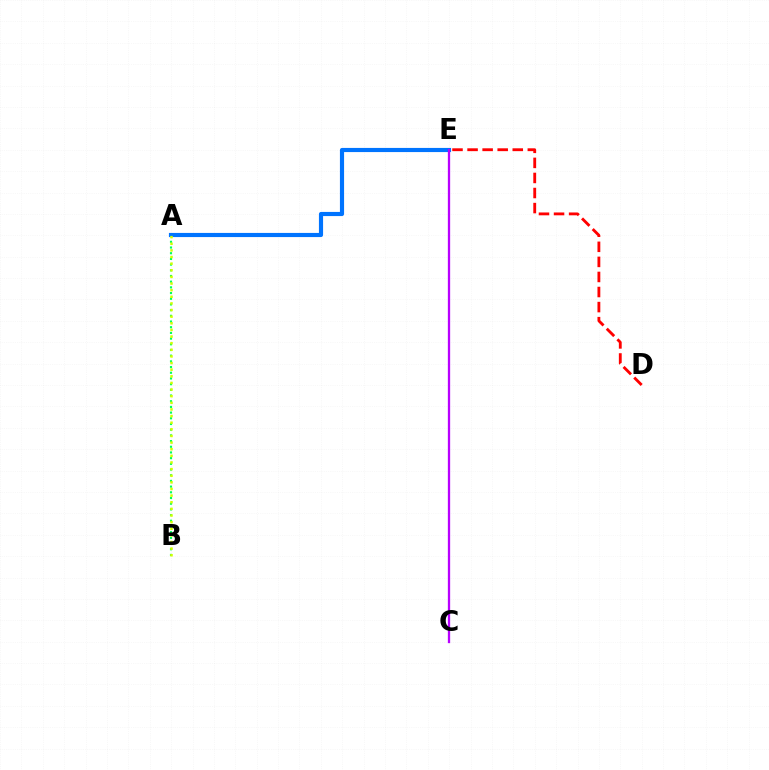{('D', 'E'): [{'color': '#ff0000', 'line_style': 'dashed', 'thickness': 2.05}], ('A', 'B'): [{'color': '#00ff5c', 'line_style': 'dotted', 'thickness': 1.55}, {'color': '#d1ff00', 'line_style': 'dotted', 'thickness': 1.8}], ('A', 'E'): [{'color': '#0074ff', 'line_style': 'solid', 'thickness': 2.99}], ('C', 'E'): [{'color': '#b900ff', 'line_style': 'solid', 'thickness': 1.65}]}